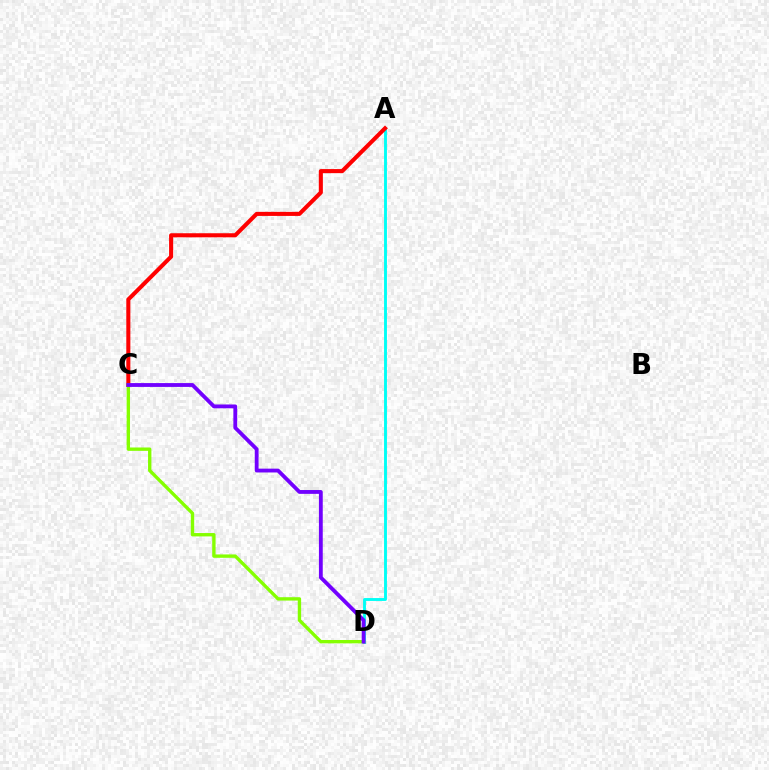{('A', 'D'): [{'color': '#00fff6', 'line_style': 'solid', 'thickness': 2.08}], ('A', 'C'): [{'color': '#ff0000', 'line_style': 'solid', 'thickness': 2.93}], ('C', 'D'): [{'color': '#84ff00', 'line_style': 'solid', 'thickness': 2.42}, {'color': '#7200ff', 'line_style': 'solid', 'thickness': 2.75}]}